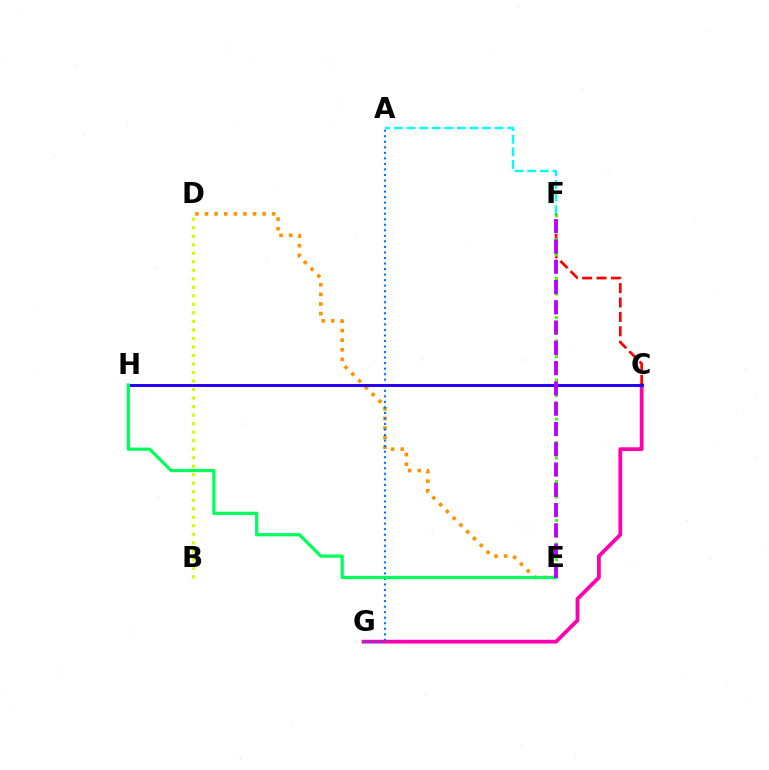{('B', 'D'): [{'color': '#d1ff00', 'line_style': 'dotted', 'thickness': 2.31}], ('D', 'E'): [{'color': '#ff9400', 'line_style': 'dotted', 'thickness': 2.61}], ('C', 'G'): [{'color': '#ff00ac', 'line_style': 'solid', 'thickness': 2.72}], ('A', 'F'): [{'color': '#00fff6', 'line_style': 'dashed', 'thickness': 1.71}], ('A', 'G'): [{'color': '#0074ff', 'line_style': 'dotted', 'thickness': 1.5}], ('C', 'F'): [{'color': '#ff0000', 'line_style': 'dashed', 'thickness': 1.96}], ('C', 'H'): [{'color': '#2500ff', 'line_style': 'solid', 'thickness': 2.12}], ('E', 'H'): [{'color': '#00ff5c', 'line_style': 'solid', 'thickness': 2.32}], ('E', 'F'): [{'color': '#3dff00', 'line_style': 'dotted', 'thickness': 2.12}, {'color': '#b900ff', 'line_style': 'dashed', 'thickness': 2.75}]}